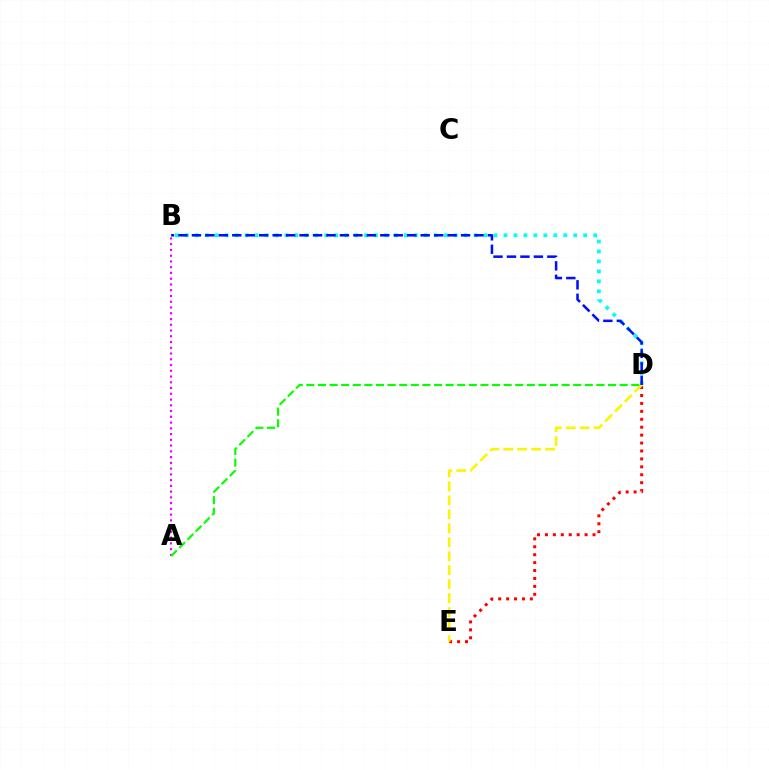{('D', 'E'): [{'color': '#ff0000', 'line_style': 'dotted', 'thickness': 2.15}, {'color': '#fcf500', 'line_style': 'dashed', 'thickness': 1.9}], ('B', 'D'): [{'color': '#00fff6', 'line_style': 'dotted', 'thickness': 2.71}, {'color': '#0010ff', 'line_style': 'dashed', 'thickness': 1.83}], ('A', 'B'): [{'color': '#ee00ff', 'line_style': 'dotted', 'thickness': 1.56}], ('A', 'D'): [{'color': '#08ff00', 'line_style': 'dashed', 'thickness': 1.58}]}